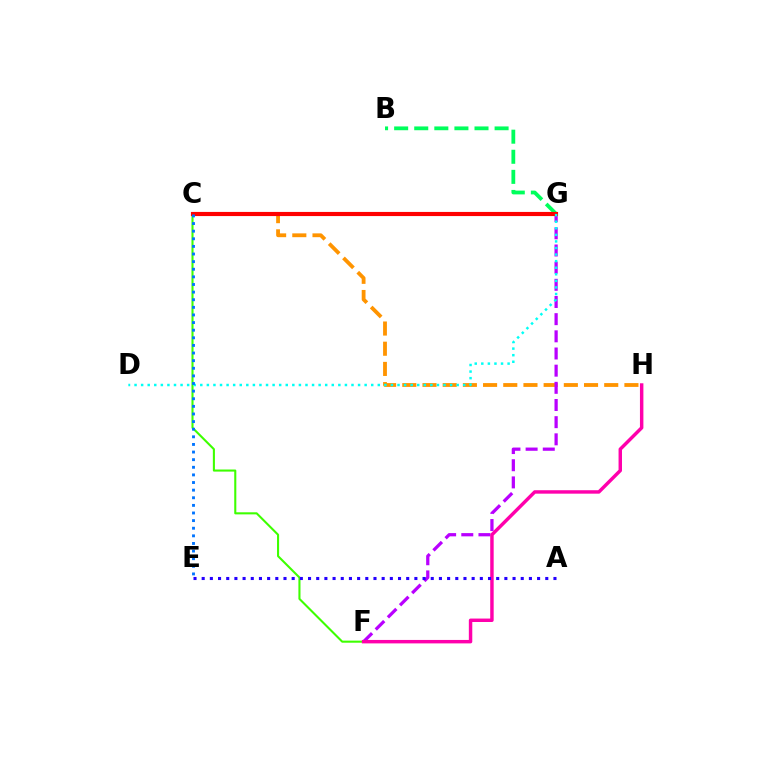{('C', 'H'): [{'color': '#ff9400', 'line_style': 'dashed', 'thickness': 2.74}], ('B', 'G'): [{'color': '#00ff5c', 'line_style': 'dashed', 'thickness': 2.73}], ('F', 'G'): [{'color': '#b900ff', 'line_style': 'dashed', 'thickness': 2.33}], ('C', 'F'): [{'color': '#3dff00', 'line_style': 'solid', 'thickness': 1.5}], ('C', 'G'): [{'color': '#d1ff00', 'line_style': 'dotted', 'thickness': 1.55}, {'color': '#ff0000', 'line_style': 'solid', 'thickness': 2.98}], ('F', 'H'): [{'color': '#ff00ac', 'line_style': 'solid', 'thickness': 2.48}], ('D', 'G'): [{'color': '#00fff6', 'line_style': 'dotted', 'thickness': 1.79}], ('A', 'E'): [{'color': '#2500ff', 'line_style': 'dotted', 'thickness': 2.22}], ('C', 'E'): [{'color': '#0074ff', 'line_style': 'dotted', 'thickness': 2.07}]}